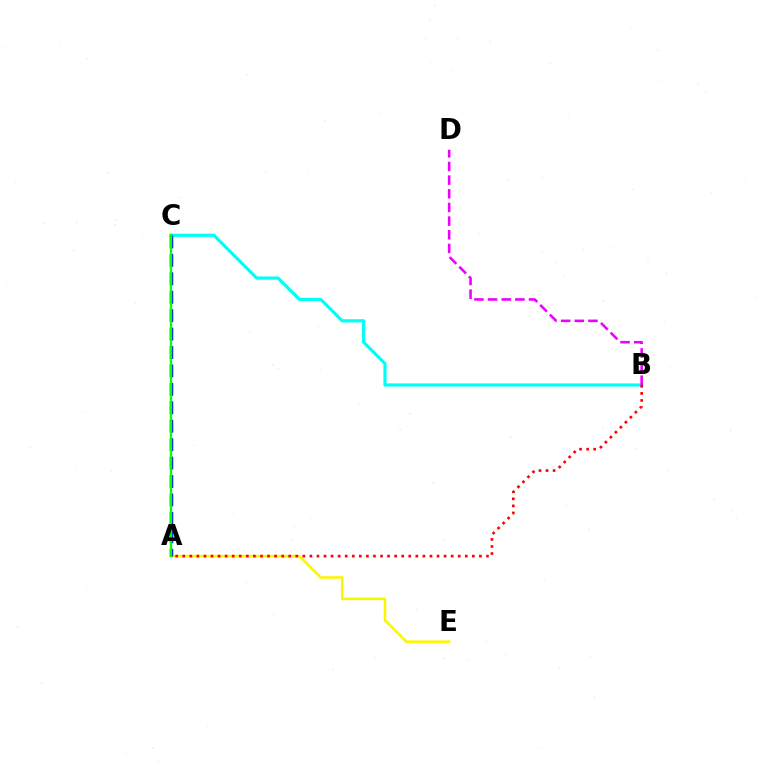{('B', 'C'): [{'color': '#00fff6', 'line_style': 'solid', 'thickness': 2.3}], ('B', 'D'): [{'color': '#ee00ff', 'line_style': 'dashed', 'thickness': 1.85}], ('A', 'E'): [{'color': '#fcf500', 'line_style': 'solid', 'thickness': 1.83}], ('A', 'C'): [{'color': '#0010ff', 'line_style': 'dashed', 'thickness': 2.5}, {'color': '#08ff00', 'line_style': 'solid', 'thickness': 1.69}], ('A', 'B'): [{'color': '#ff0000', 'line_style': 'dotted', 'thickness': 1.92}]}